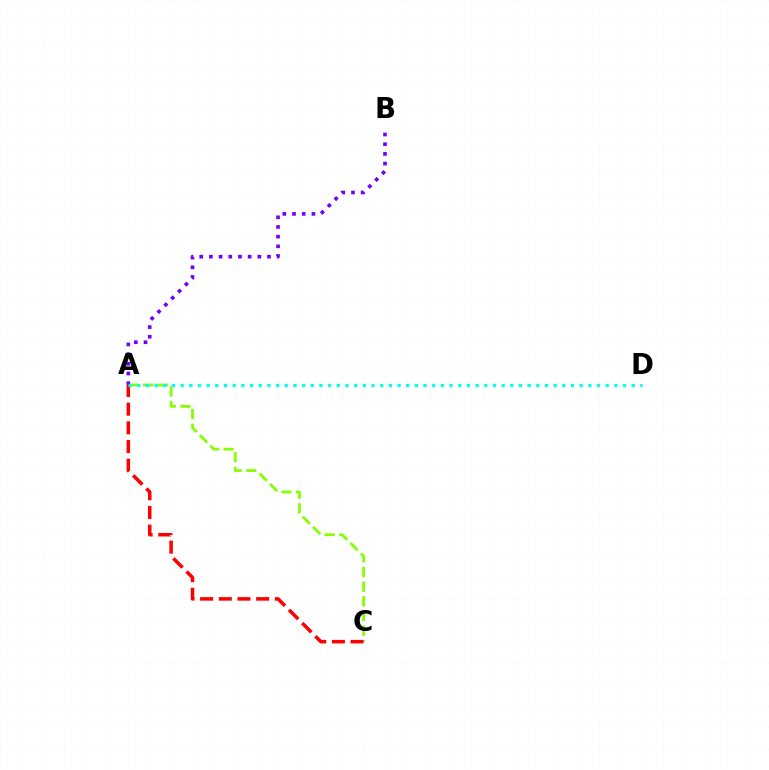{('A', 'C'): [{'color': '#84ff00', 'line_style': 'dashed', 'thickness': 1.99}, {'color': '#ff0000', 'line_style': 'dashed', 'thickness': 2.54}], ('A', 'B'): [{'color': '#7200ff', 'line_style': 'dotted', 'thickness': 2.63}], ('A', 'D'): [{'color': '#00fff6', 'line_style': 'dotted', 'thickness': 2.36}]}